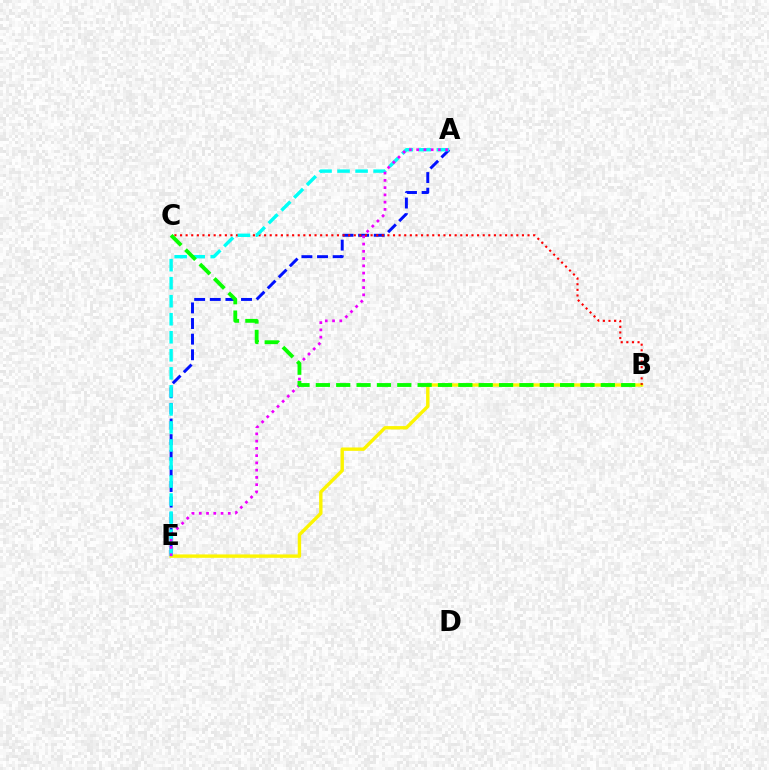{('A', 'E'): [{'color': '#0010ff', 'line_style': 'dashed', 'thickness': 2.12}, {'color': '#00fff6', 'line_style': 'dashed', 'thickness': 2.45}, {'color': '#ee00ff', 'line_style': 'dotted', 'thickness': 1.97}], ('B', 'E'): [{'color': '#fcf500', 'line_style': 'solid', 'thickness': 2.43}], ('B', 'C'): [{'color': '#ff0000', 'line_style': 'dotted', 'thickness': 1.52}, {'color': '#08ff00', 'line_style': 'dashed', 'thickness': 2.77}]}